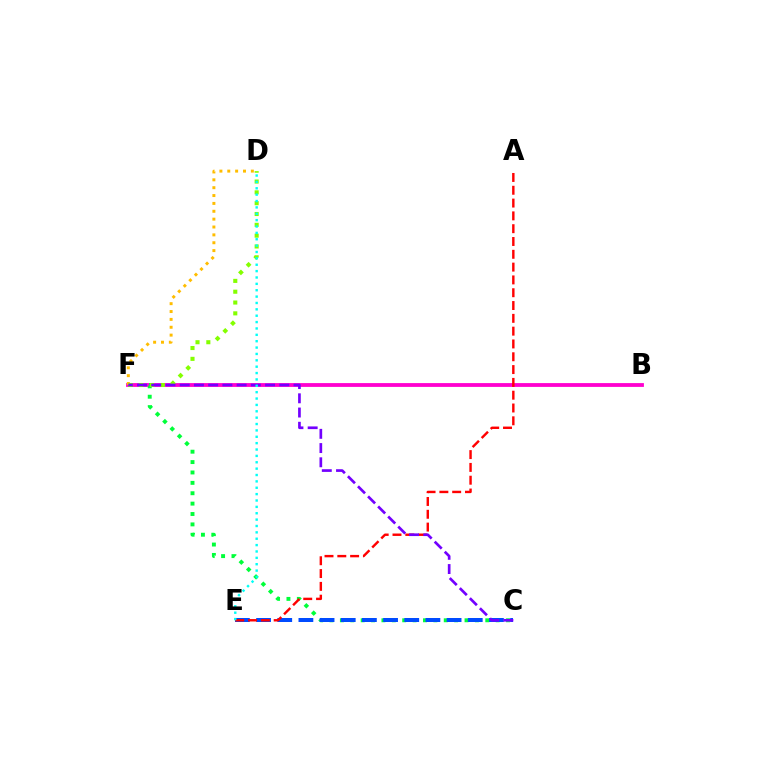{('B', 'F'): [{'color': '#ff00cf', 'line_style': 'solid', 'thickness': 2.74}], ('C', 'F'): [{'color': '#00ff39', 'line_style': 'dotted', 'thickness': 2.82}, {'color': '#7200ff', 'line_style': 'dashed', 'thickness': 1.93}], ('D', 'F'): [{'color': '#ffbd00', 'line_style': 'dotted', 'thickness': 2.14}, {'color': '#84ff00', 'line_style': 'dotted', 'thickness': 2.94}], ('C', 'E'): [{'color': '#004bff', 'line_style': 'dashed', 'thickness': 2.88}], ('A', 'E'): [{'color': '#ff0000', 'line_style': 'dashed', 'thickness': 1.74}], ('D', 'E'): [{'color': '#00fff6', 'line_style': 'dotted', 'thickness': 1.73}]}